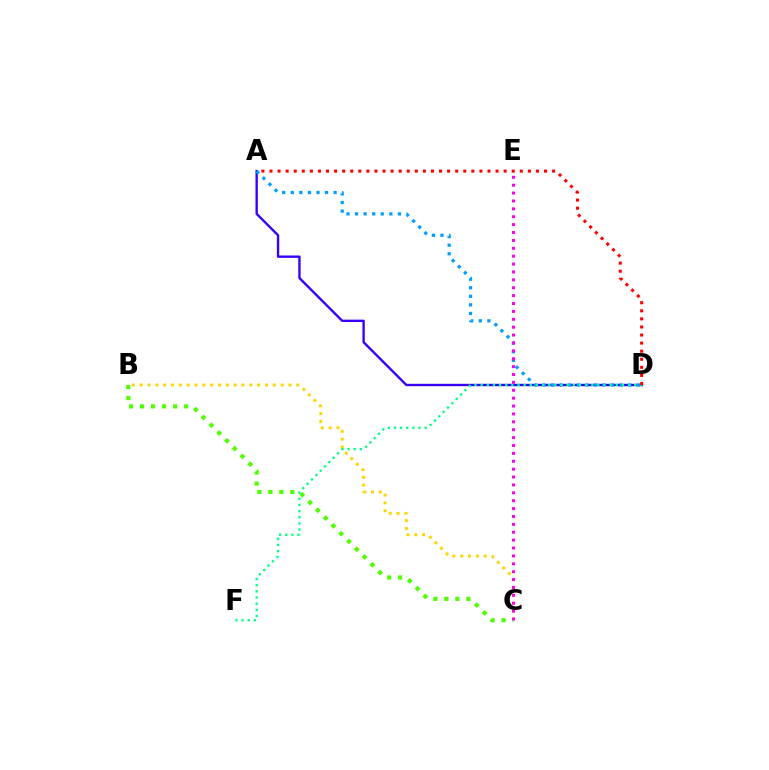{('A', 'D'): [{'color': '#3700ff', 'line_style': 'solid', 'thickness': 1.71}, {'color': '#009eff', 'line_style': 'dotted', 'thickness': 2.33}, {'color': '#ff0000', 'line_style': 'dotted', 'thickness': 2.19}], ('B', 'C'): [{'color': '#4fff00', 'line_style': 'dotted', 'thickness': 2.99}, {'color': '#ffd500', 'line_style': 'dotted', 'thickness': 2.13}], ('D', 'F'): [{'color': '#00ff86', 'line_style': 'dotted', 'thickness': 1.67}], ('C', 'E'): [{'color': '#ff00ed', 'line_style': 'dotted', 'thickness': 2.14}]}